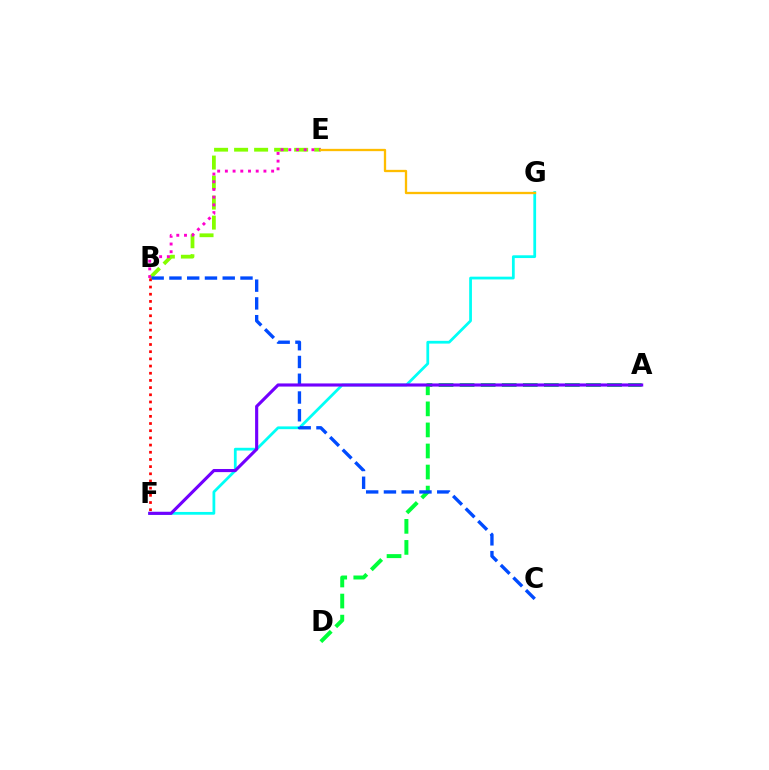{('A', 'D'): [{'color': '#00ff39', 'line_style': 'dashed', 'thickness': 2.86}], ('F', 'G'): [{'color': '#00fff6', 'line_style': 'solid', 'thickness': 1.99}], ('B', 'E'): [{'color': '#84ff00', 'line_style': 'dashed', 'thickness': 2.72}, {'color': '#ff00cf', 'line_style': 'dotted', 'thickness': 2.09}], ('B', 'C'): [{'color': '#004bff', 'line_style': 'dashed', 'thickness': 2.41}], ('E', 'G'): [{'color': '#ffbd00', 'line_style': 'solid', 'thickness': 1.66}], ('A', 'F'): [{'color': '#7200ff', 'line_style': 'solid', 'thickness': 2.25}], ('B', 'F'): [{'color': '#ff0000', 'line_style': 'dotted', 'thickness': 1.95}]}